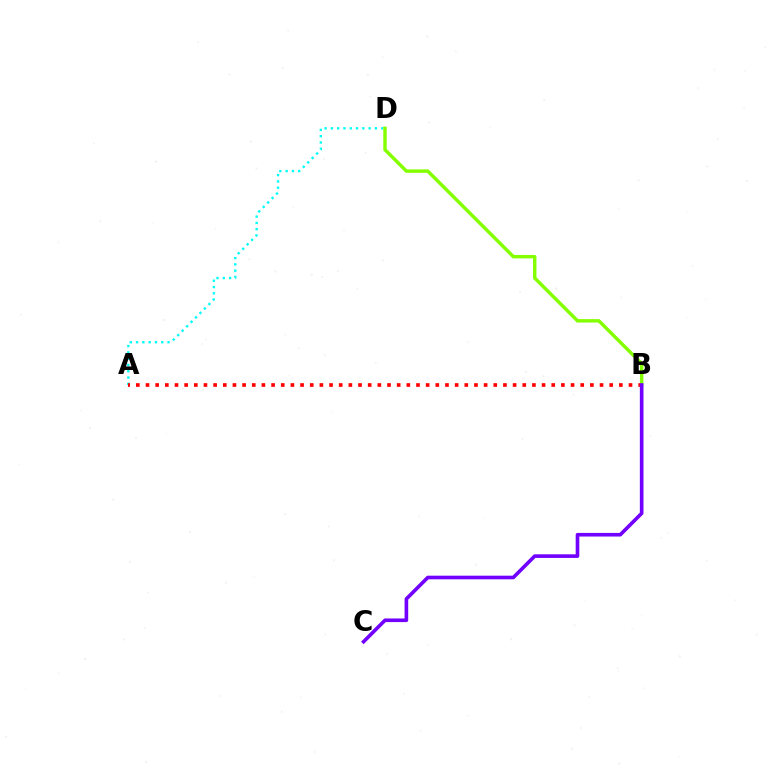{('A', 'D'): [{'color': '#00fff6', 'line_style': 'dotted', 'thickness': 1.71}], ('A', 'B'): [{'color': '#ff0000', 'line_style': 'dotted', 'thickness': 2.62}], ('B', 'D'): [{'color': '#84ff00', 'line_style': 'solid', 'thickness': 2.47}], ('B', 'C'): [{'color': '#7200ff', 'line_style': 'solid', 'thickness': 2.61}]}